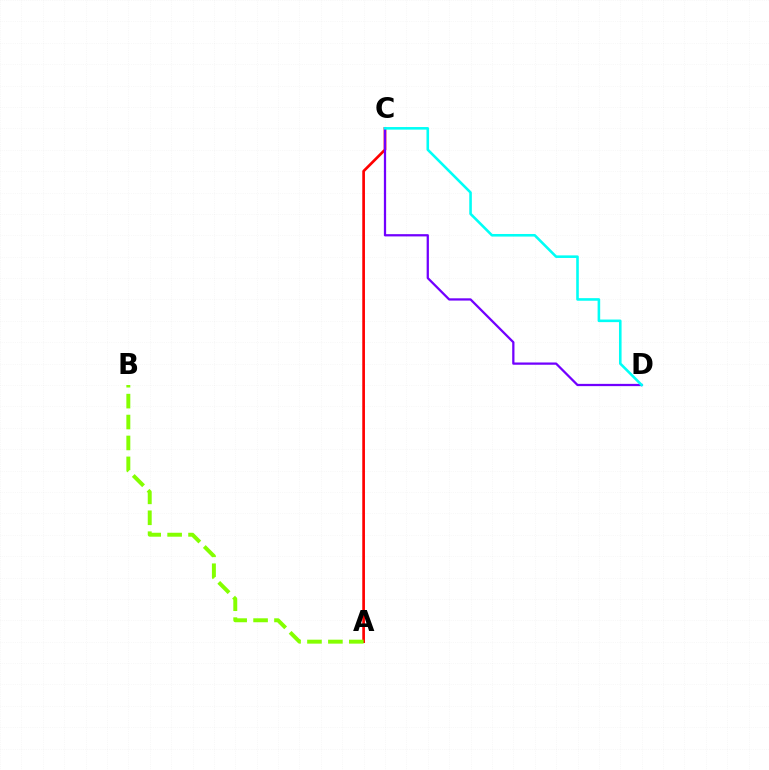{('A', 'C'): [{'color': '#ff0000', 'line_style': 'solid', 'thickness': 1.93}], ('A', 'B'): [{'color': '#84ff00', 'line_style': 'dashed', 'thickness': 2.84}], ('C', 'D'): [{'color': '#7200ff', 'line_style': 'solid', 'thickness': 1.63}, {'color': '#00fff6', 'line_style': 'solid', 'thickness': 1.86}]}